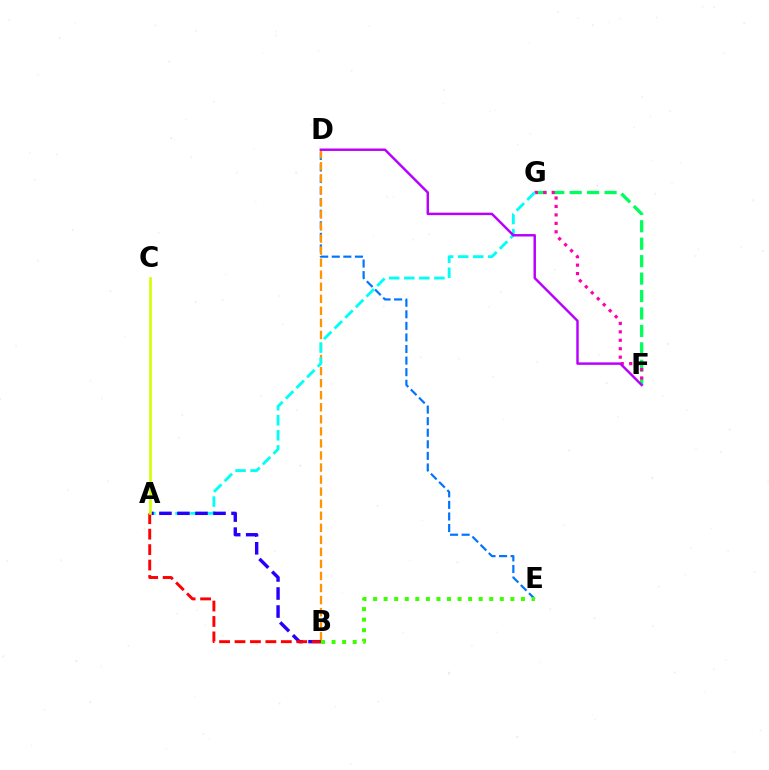{('F', 'G'): [{'color': '#00ff5c', 'line_style': 'dashed', 'thickness': 2.37}, {'color': '#ff00ac', 'line_style': 'dotted', 'thickness': 2.29}], ('D', 'E'): [{'color': '#0074ff', 'line_style': 'dashed', 'thickness': 1.57}], ('B', 'D'): [{'color': '#ff9400', 'line_style': 'dashed', 'thickness': 1.64}], ('A', 'G'): [{'color': '#00fff6', 'line_style': 'dashed', 'thickness': 2.05}], ('B', 'E'): [{'color': '#3dff00', 'line_style': 'dotted', 'thickness': 2.87}], ('D', 'F'): [{'color': '#b900ff', 'line_style': 'solid', 'thickness': 1.77}], ('A', 'B'): [{'color': '#2500ff', 'line_style': 'dashed', 'thickness': 2.45}, {'color': '#ff0000', 'line_style': 'dashed', 'thickness': 2.1}], ('A', 'C'): [{'color': '#d1ff00', 'line_style': 'solid', 'thickness': 1.89}]}